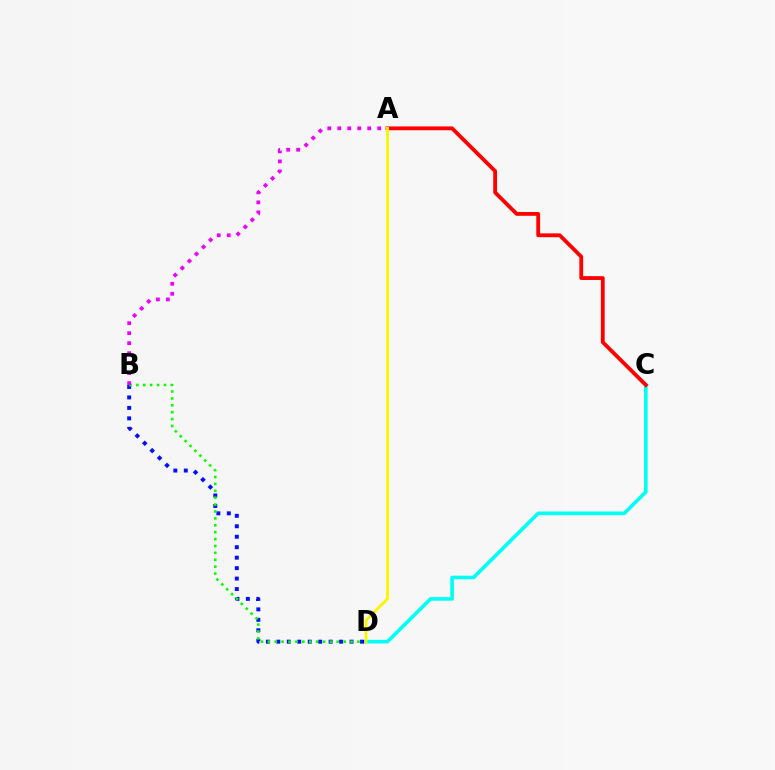{('C', 'D'): [{'color': '#00fff6', 'line_style': 'solid', 'thickness': 2.61}], ('B', 'D'): [{'color': '#0010ff', 'line_style': 'dotted', 'thickness': 2.84}, {'color': '#08ff00', 'line_style': 'dotted', 'thickness': 1.87}], ('A', 'C'): [{'color': '#ff0000', 'line_style': 'solid', 'thickness': 2.74}], ('A', 'B'): [{'color': '#ee00ff', 'line_style': 'dotted', 'thickness': 2.71}], ('A', 'D'): [{'color': '#fcf500', 'line_style': 'solid', 'thickness': 2.05}]}